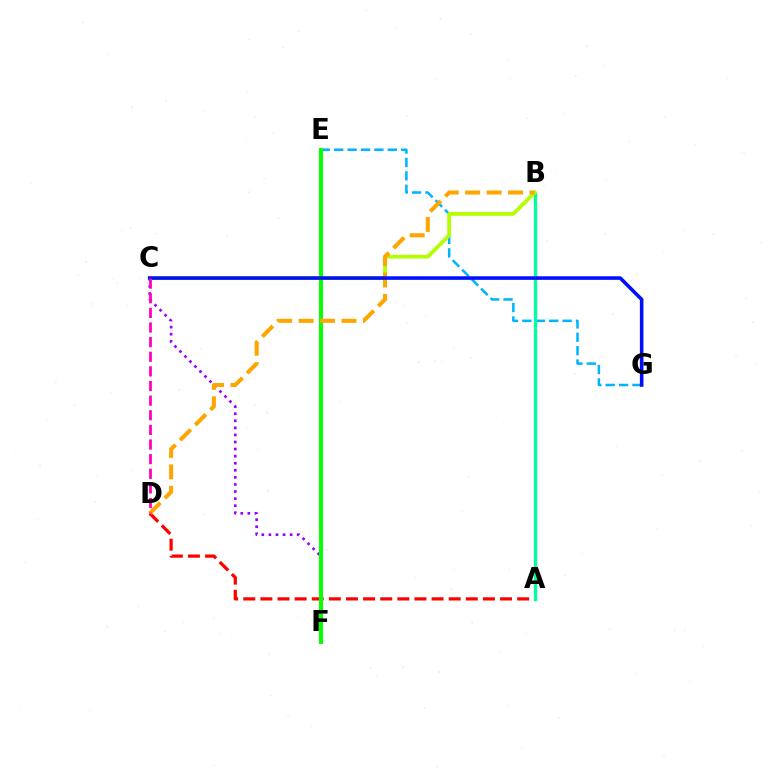{('E', 'G'): [{'color': '#00b5ff', 'line_style': 'dashed', 'thickness': 1.82}], ('A', 'D'): [{'color': '#ff0000', 'line_style': 'dashed', 'thickness': 2.33}], ('C', 'F'): [{'color': '#9b00ff', 'line_style': 'dotted', 'thickness': 1.92}], ('A', 'B'): [{'color': '#00ff9d', 'line_style': 'solid', 'thickness': 2.37}], ('B', 'C'): [{'color': '#b3ff00', 'line_style': 'solid', 'thickness': 2.7}], ('E', 'F'): [{'color': '#08ff00', 'line_style': 'solid', 'thickness': 2.9}], ('B', 'D'): [{'color': '#ffa500', 'line_style': 'dashed', 'thickness': 2.91}], ('C', 'G'): [{'color': '#0010ff', 'line_style': 'solid', 'thickness': 2.58}], ('C', 'D'): [{'color': '#ff00bd', 'line_style': 'dashed', 'thickness': 1.99}]}